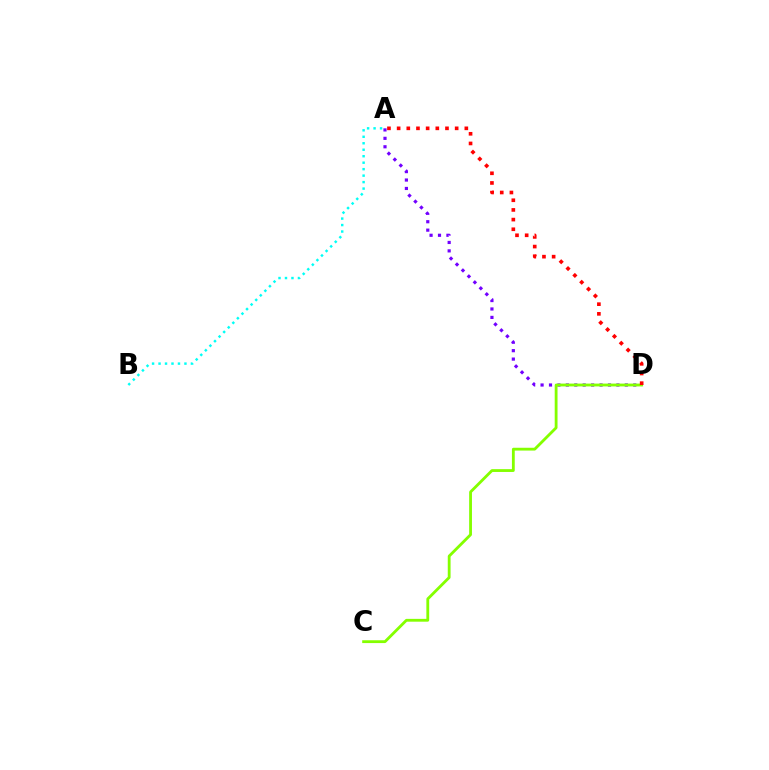{('A', 'B'): [{'color': '#00fff6', 'line_style': 'dotted', 'thickness': 1.76}], ('A', 'D'): [{'color': '#7200ff', 'line_style': 'dotted', 'thickness': 2.29}, {'color': '#ff0000', 'line_style': 'dotted', 'thickness': 2.63}], ('C', 'D'): [{'color': '#84ff00', 'line_style': 'solid', 'thickness': 2.03}]}